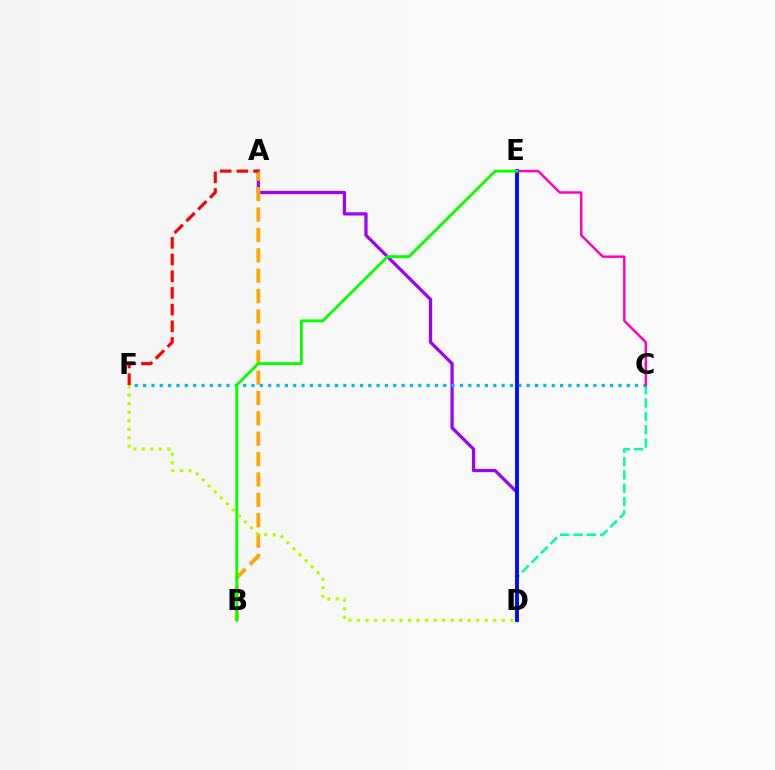{('C', 'D'): [{'color': '#00ff9d', 'line_style': 'dashed', 'thickness': 1.81}], ('A', 'D'): [{'color': '#9b00ff', 'line_style': 'solid', 'thickness': 2.31}], ('C', 'F'): [{'color': '#00b5ff', 'line_style': 'dotted', 'thickness': 2.27}], ('D', 'E'): [{'color': '#0010ff', 'line_style': 'solid', 'thickness': 2.81}], ('C', 'E'): [{'color': '#ff00bd', 'line_style': 'solid', 'thickness': 1.76}], ('A', 'B'): [{'color': '#ffa500', 'line_style': 'dashed', 'thickness': 2.77}], ('B', 'E'): [{'color': '#08ff00', 'line_style': 'solid', 'thickness': 2.06}], ('A', 'F'): [{'color': '#ff0000', 'line_style': 'dashed', 'thickness': 2.27}], ('D', 'F'): [{'color': '#b3ff00', 'line_style': 'dotted', 'thickness': 2.31}]}